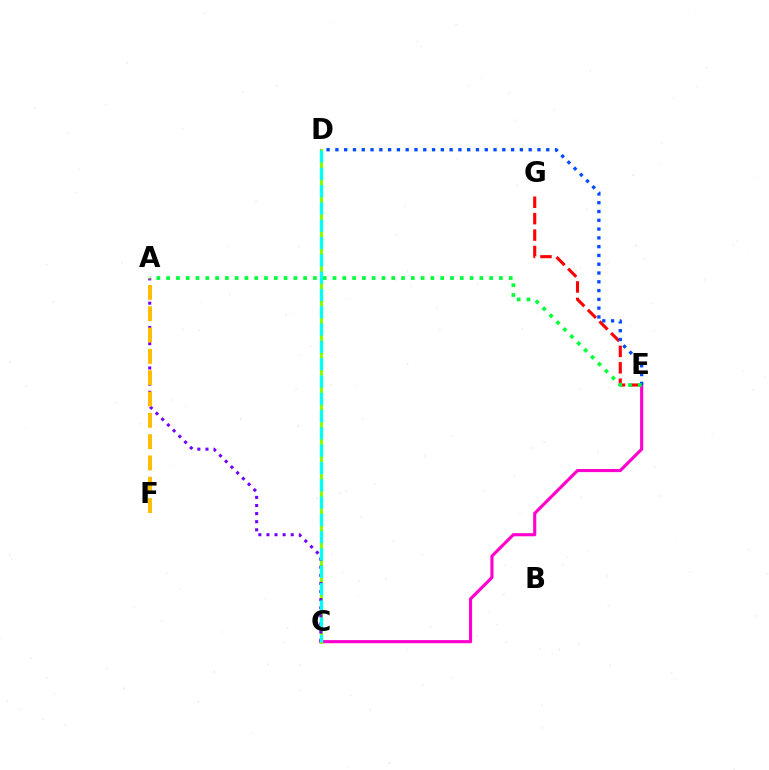{('E', 'G'): [{'color': '#ff0000', 'line_style': 'dashed', 'thickness': 2.23}], ('C', 'E'): [{'color': '#ff00cf', 'line_style': 'solid', 'thickness': 2.25}], ('C', 'D'): [{'color': '#84ff00', 'line_style': 'solid', 'thickness': 2.24}, {'color': '#00fff6', 'line_style': 'dashed', 'thickness': 2.35}], ('D', 'E'): [{'color': '#004bff', 'line_style': 'dotted', 'thickness': 2.39}], ('A', 'C'): [{'color': '#7200ff', 'line_style': 'dotted', 'thickness': 2.2}], ('A', 'F'): [{'color': '#ffbd00', 'line_style': 'dashed', 'thickness': 2.9}], ('A', 'E'): [{'color': '#00ff39', 'line_style': 'dotted', 'thickness': 2.66}]}